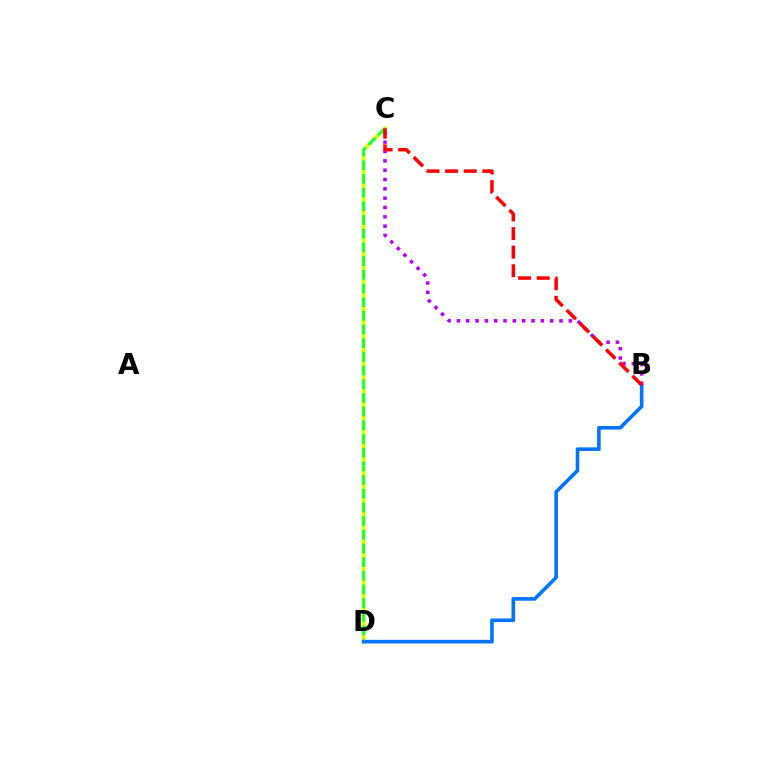{('C', 'D'): [{'color': '#d1ff00', 'line_style': 'solid', 'thickness': 2.86}, {'color': '#00ff5c', 'line_style': 'dashed', 'thickness': 1.86}], ('B', 'D'): [{'color': '#0074ff', 'line_style': 'solid', 'thickness': 2.6}], ('B', 'C'): [{'color': '#b900ff', 'line_style': 'dotted', 'thickness': 2.53}, {'color': '#ff0000', 'line_style': 'dashed', 'thickness': 2.53}]}